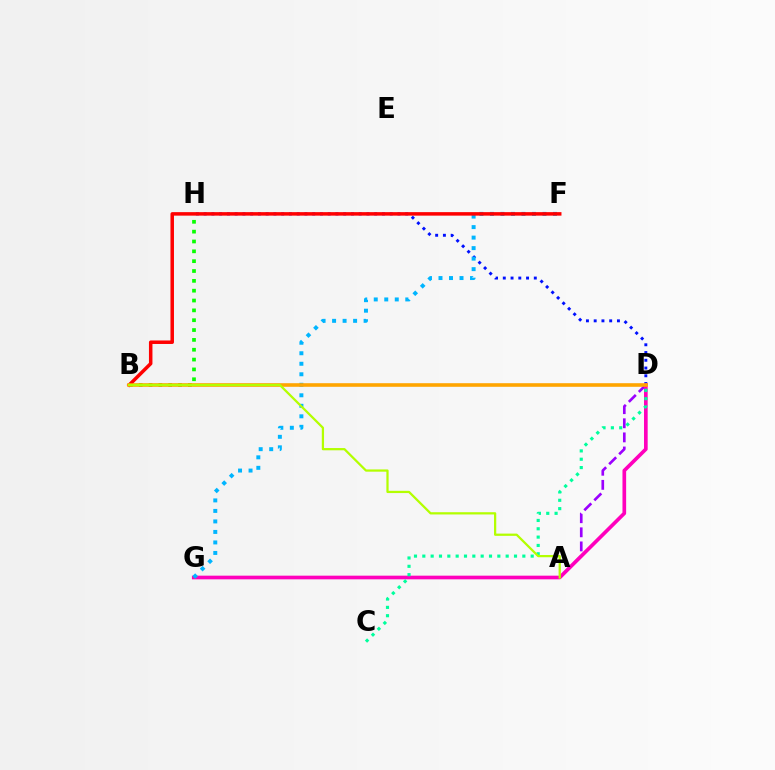{('A', 'D'): [{'color': '#9b00ff', 'line_style': 'dashed', 'thickness': 1.92}], ('B', 'H'): [{'color': '#08ff00', 'line_style': 'dotted', 'thickness': 2.67}], ('D', 'H'): [{'color': '#0010ff', 'line_style': 'dotted', 'thickness': 2.11}], ('D', 'G'): [{'color': '#ff00bd', 'line_style': 'solid', 'thickness': 2.64}], ('F', 'G'): [{'color': '#00b5ff', 'line_style': 'dotted', 'thickness': 2.86}], ('B', 'F'): [{'color': '#ff0000', 'line_style': 'solid', 'thickness': 2.52}], ('C', 'D'): [{'color': '#00ff9d', 'line_style': 'dotted', 'thickness': 2.26}], ('B', 'D'): [{'color': '#ffa500', 'line_style': 'solid', 'thickness': 2.59}], ('A', 'B'): [{'color': '#b3ff00', 'line_style': 'solid', 'thickness': 1.62}]}